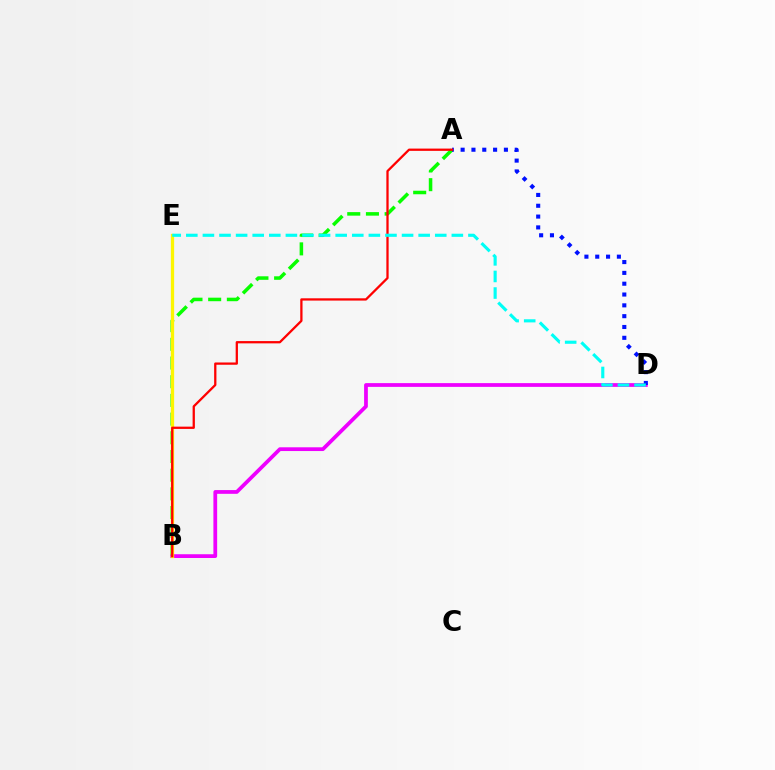{('A', 'B'): [{'color': '#08ff00', 'line_style': 'dashed', 'thickness': 2.54}, {'color': '#ff0000', 'line_style': 'solid', 'thickness': 1.64}], ('B', 'D'): [{'color': '#ee00ff', 'line_style': 'solid', 'thickness': 2.7}], ('B', 'E'): [{'color': '#fcf500', 'line_style': 'solid', 'thickness': 2.36}], ('A', 'D'): [{'color': '#0010ff', 'line_style': 'dotted', 'thickness': 2.94}], ('D', 'E'): [{'color': '#00fff6', 'line_style': 'dashed', 'thickness': 2.25}]}